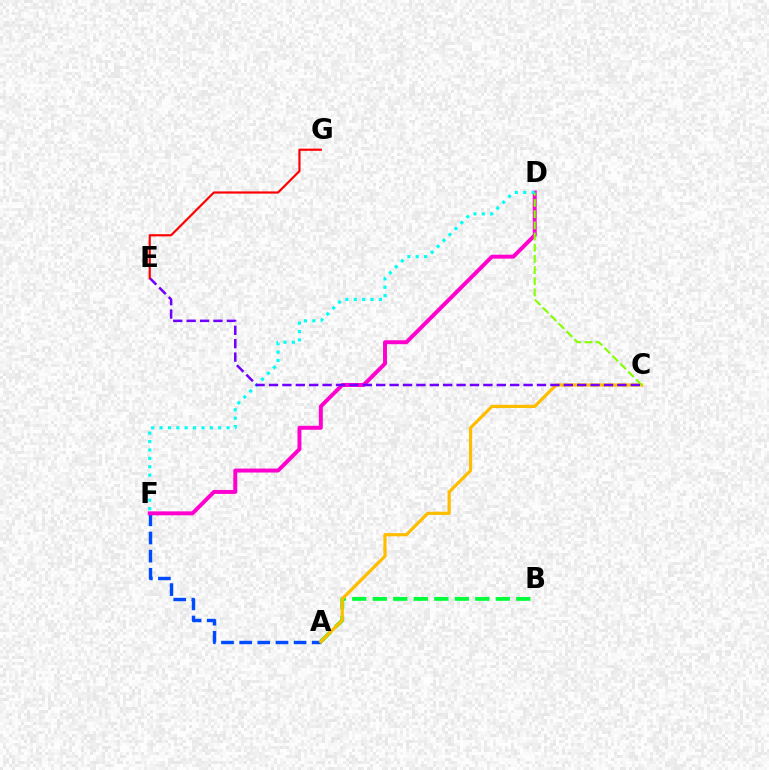{('A', 'F'): [{'color': '#004bff', 'line_style': 'dashed', 'thickness': 2.47}], ('D', 'F'): [{'color': '#ff00cf', 'line_style': 'solid', 'thickness': 2.85}, {'color': '#00fff6', 'line_style': 'dotted', 'thickness': 2.28}], ('A', 'B'): [{'color': '#00ff39', 'line_style': 'dashed', 'thickness': 2.79}], ('A', 'C'): [{'color': '#ffbd00', 'line_style': 'solid', 'thickness': 2.32}], ('C', 'D'): [{'color': '#84ff00', 'line_style': 'dashed', 'thickness': 1.52}], ('C', 'E'): [{'color': '#7200ff', 'line_style': 'dashed', 'thickness': 1.82}], ('E', 'G'): [{'color': '#ff0000', 'line_style': 'solid', 'thickness': 1.57}]}